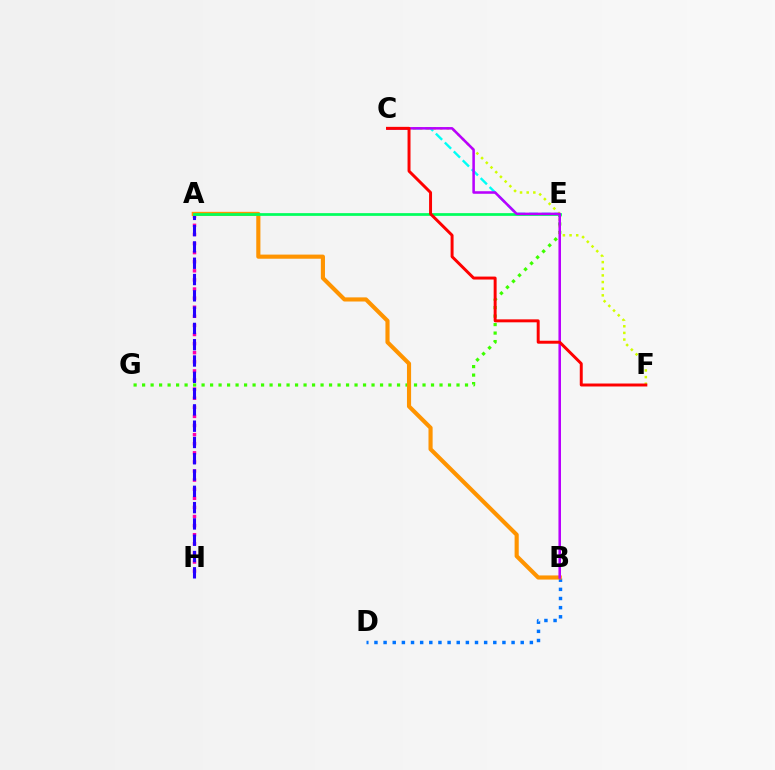{('A', 'H'): [{'color': '#ff00ac', 'line_style': 'dotted', 'thickness': 2.47}, {'color': '#2500ff', 'line_style': 'dashed', 'thickness': 2.21}], ('C', 'E'): [{'color': '#00fff6', 'line_style': 'dashed', 'thickness': 1.72}], ('E', 'G'): [{'color': '#3dff00', 'line_style': 'dotted', 'thickness': 2.31}], ('B', 'D'): [{'color': '#0074ff', 'line_style': 'dotted', 'thickness': 2.48}], ('C', 'F'): [{'color': '#d1ff00', 'line_style': 'dotted', 'thickness': 1.81}, {'color': '#ff0000', 'line_style': 'solid', 'thickness': 2.13}], ('A', 'B'): [{'color': '#ff9400', 'line_style': 'solid', 'thickness': 2.97}], ('A', 'E'): [{'color': '#00ff5c', 'line_style': 'solid', 'thickness': 1.97}], ('B', 'C'): [{'color': '#b900ff', 'line_style': 'solid', 'thickness': 1.84}]}